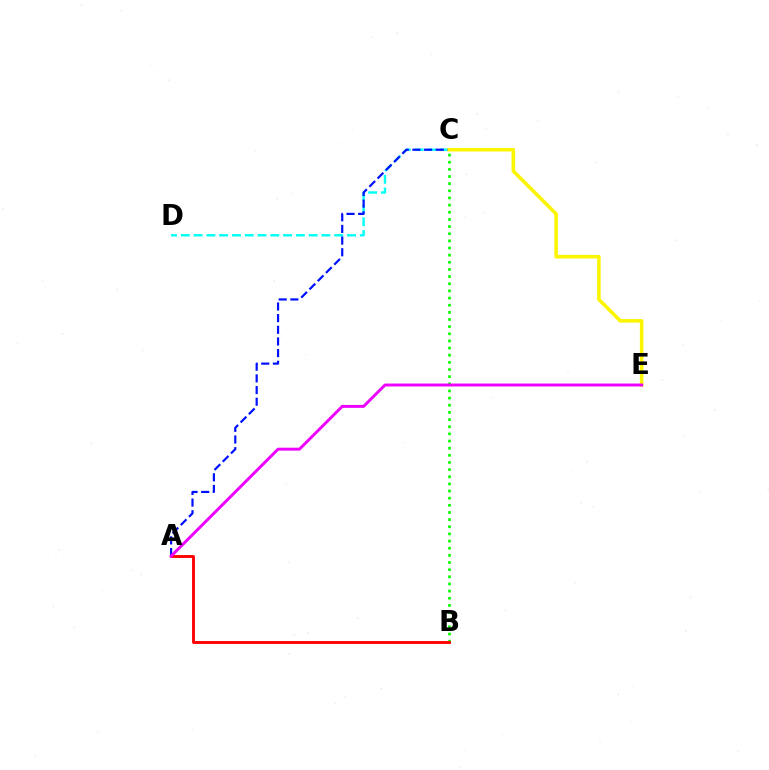{('C', 'D'): [{'color': '#00fff6', 'line_style': 'dashed', 'thickness': 1.74}], ('A', 'C'): [{'color': '#0010ff', 'line_style': 'dashed', 'thickness': 1.58}], ('C', 'E'): [{'color': '#fcf500', 'line_style': 'solid', 'thickness': 2.55}], ('B', 'C'): [{'color': '#08ff00', 'line_style': 'dotted', 'thickness': 1.94}], ('A', 'B'): [{'color': '#ff0000', 'line_style': 'solid', 'thickness': 2.08}], ('A', 'E'): [{'color': '#ee00ff', 'line_style': 'solid', 'thickness': 2.11}]}